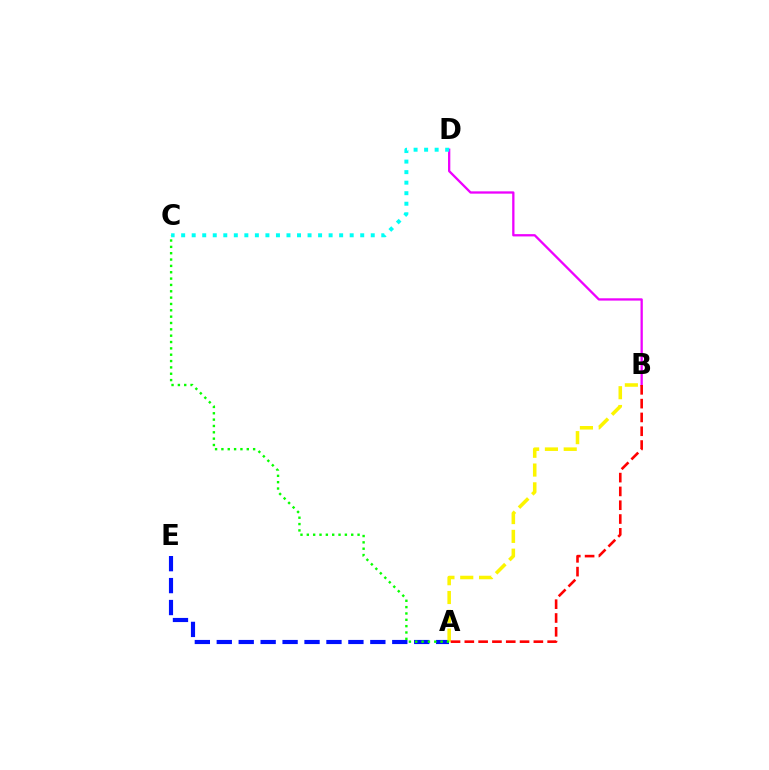{('A', 'E'): [{'color': '#0010ff', 'line_style': 'dashed', 'thickness': 2.98}], ('A', 'B'): [{'color': '#fcf500', 'line_style': 'dashed', 'thickness': 2.55}, {'color': '#ff0000', 'line_style': 'dashed', 'thickness': 1.88}], ('B', 'D'): [{'color': '#ee00ff', 'line_style': 'solid', 'thickness': 1.65}], ('C', 'D'): [{'color': '#00fff6', 'line_style': 'dotted', 'thickness': 2.86}], ('A', 'C'): [{'color': '#08ff00', 'line_style': 'dotted', 'thickness': 1.72}]}